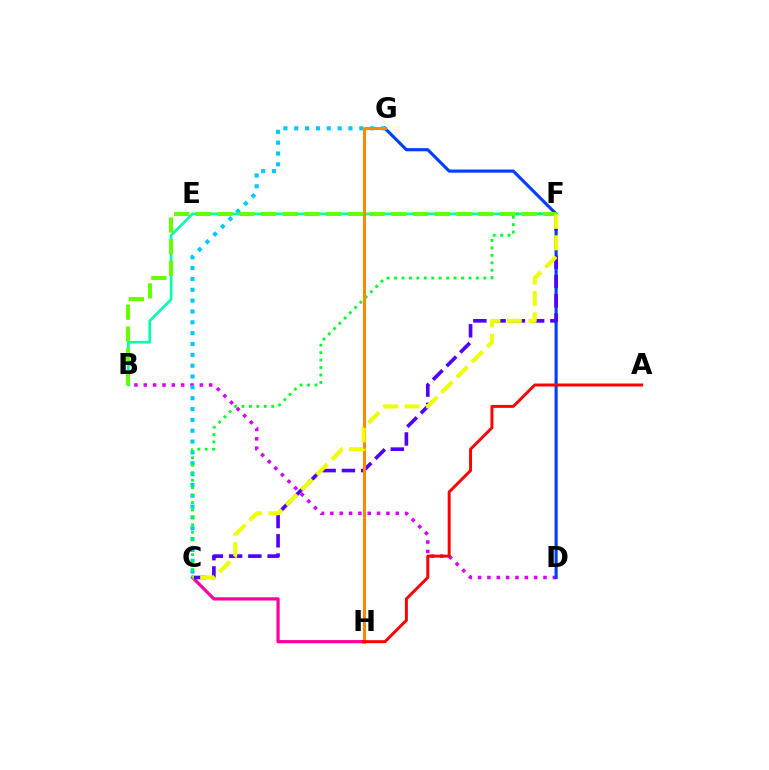{('B', 'D'): [{'color': '#d600ff', 'line_style': 'dotted', 'thickness': 2.54}], ('C', 'G'): [{'color': '#00c7ff', 'line_style': 'dotted', 'thickness': 2.94}], ('D', 'G'): [{'color': '#003fff', 'line_style': 'solid', 'thickness': 2.26}], ('C', 'H'): [{'color': '#ff00a0', 'line_style': 'solid', 'thickness': 2.32}], ('C', 'F'): [{'color': '#4f00ff', 'line_style': 'dashed', 'thickness': 2.62}, {'color': '#00ff27', 'line_style': 'dotted', 'thickness': 2.02}, {'color': '#eeff00', 'line_style': 'dashed', 'thickness': 2.91}], ('B', 'F'): [{'color': '#00ffaf', 'line_style': 'solid', 'thickness': 1.93}, {'color': '#66ff00', 'line_style': 'dashed', 'thickness': 2.95}], ('G', 'H'): [{'color': '#ff8800', 'line_style': 'solid', 'thickness': 2.19}], ('A', 'H'): [{'color': '#ff0000', 'line_style': 'solid', 'thickness': 2.13}]}